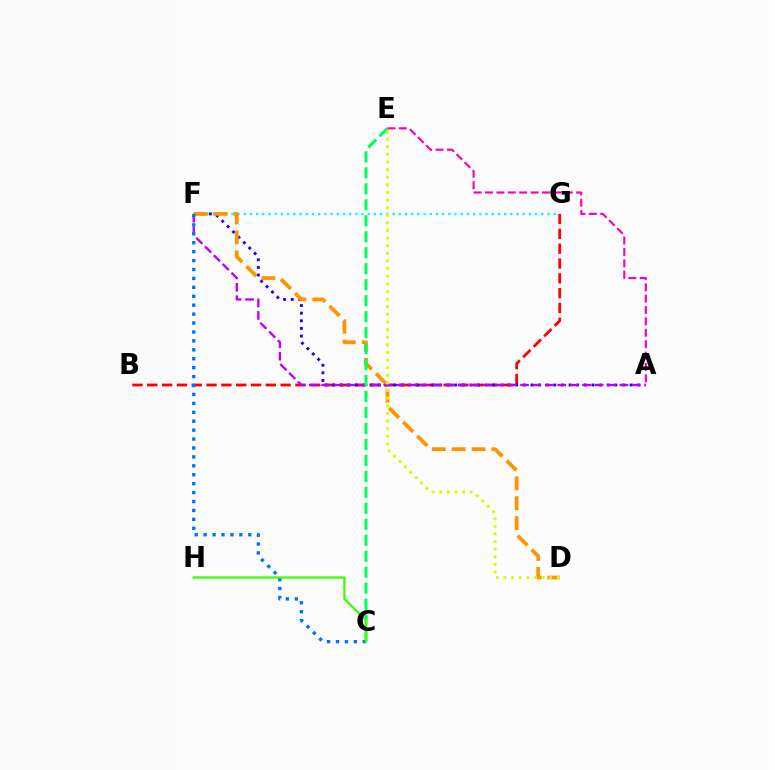{('A', 'E'): [{'color': '#ff00ac', 'line_style': 'dashed', 'thickness': 1.55}], ('F', 'G'): [{'color': '#00fff6', 'line_style': 'dotted', 'thickness': 1.68}], ('B', 'G'): [{'color': '#ff0000', 'line_style': 'dashed', 'thickness': 2.01}], ('A', 'F'): [{'color': '#2500ff', 'line_style': 'dotted', 'thickness': 2.07}, {'color': '#b900ff', 'line_style': 'dashed', 'thickness': 1.69}], ('D', 'F'): [{'color': '#ff9400', 'line_style': 'dashed', 'thickness': 2.7}], ('C', 'E'): [{'color': '#00ff5c', 'line_style': 'dashed', 'thickness': 2.17}], ('C', 'F'): [{'color': '#0074ff', 'line_style': 'dotted', 'thickness': 2.42}], ('D', 'E'): [{'color': '#d1ff00', 'line_style': 'dotted', 'thickness': 2.07}], ('C', 'H'): [{'color': '#3dff00', 'line_style': 'solid', 'thickness': 1.64}]}